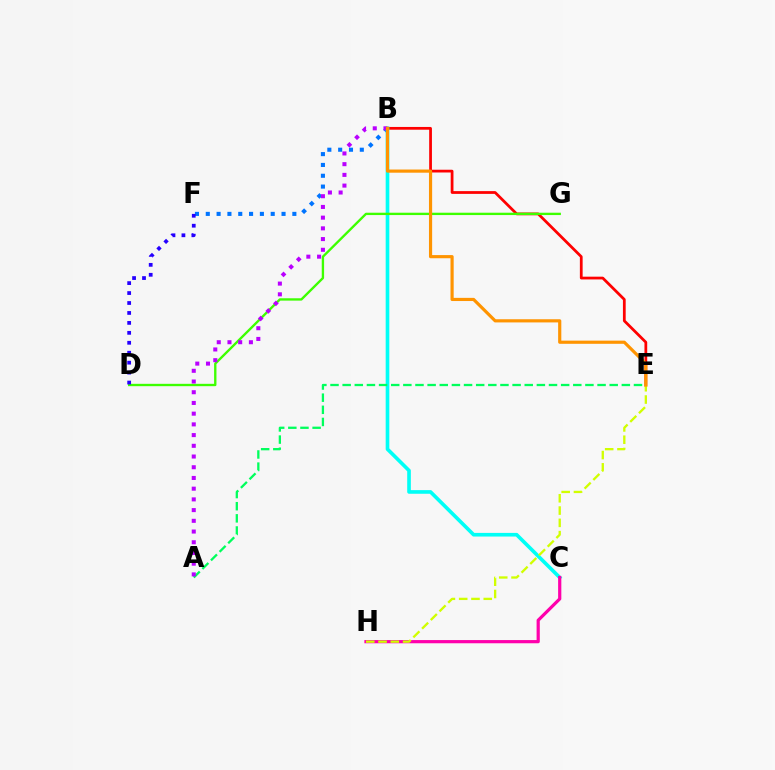{('B', 'F'): [{'color': '#0074ff', 'line_style': 'dotted', 'thickness': 2.94}], ('B', 'E'): [{'color': '#ff0000', 'line_style': 'solid', 'thickness': 1.98}, {'color': '#ff9400', 'line_style': 'solid', 'thickness': 2.28}], ('B', 'C'): [{'color': '#00fff6', 'line_style': 'solid', 'thickness': 2.62}], ('D', 'G'): [{'color': '#3dff00', 'line_style': 'solid', 'thickness': 1.69}], ('A', 'E'): [{'color': '#00ff5c', 'line_style': 'dashed', 'thickness': 1.65}], ('C', 'H'): [{'color': '#ff00ac', 'line_style': 'solid', 'thickness': 2.3}], ('A', 'B'): [{'color': '#b900ff', 'line_style': 'dotted', 'thickness': 2.91}], ('D', 'F'): [{'color': '#2500ff', 'line_style': 'dotted', 'thickness': 2.7}], ('E', 'H'): [{'color': '#d1ff00', 'line_style': 'dashed', 'thickness': 1.67}]}